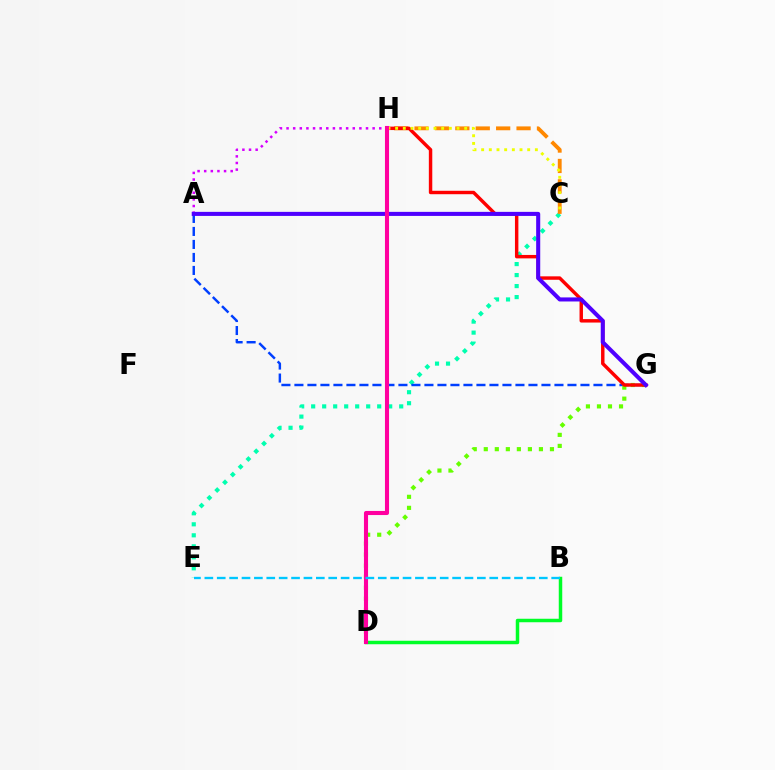{('C', 'E'): [{'color': '#00ffaf', 'line_style': 'dotted', 'thickness': 2.99}], ('A', 'G'): [{'color': '#003fff', 'line_style': 'dashed', 'thickness': 1.77}, {'color': '#4f00ff', 'line_style': 'solid', 'thickness': 2.92}], ('C', 'H'): [{'color': '#ff8800', 'line_style': 'dashed', 'thickness': 2.77}, {'color': '#eeff00', 'line_style': 'dotted', 'thickness': 2.08}], ('D', 'G'): [{'color': '#66ff00', 'line_style': 'dotted', 'thickness': 3.0}], ('B', 'D'): [{'color': '#00ff27', 'line_style': 'solid', 'thickness': 2.51}], ('A', 'H'): [{'color': '#d600ff', 'line_style': 'dotted', 'thickness': 1.8}], ('G', 'H'): [{'color': '#ff0000', 'line_style': 'solid', 'thickness': 2.47}], ('D', 'H'): [{'color': '#ff00a0', 'line_style': 'solid', 'thickness': 2.94}], ('B', 'E'): [{'color': '#00c7ff', 'line_style': 'dashed', 'thickness': 1.68}]}